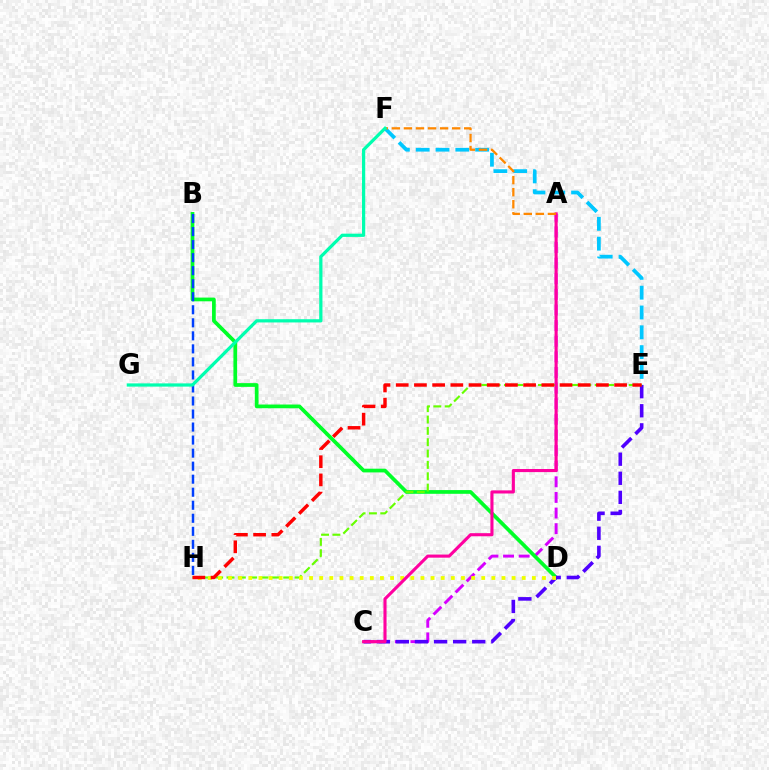{('A', 'C'): [{'color': '#d600ff', 'line_style': 'dashed', 'thickness': 2.12}, {'color': '#ff00a0', 'line_style': 'solid', 'thickness': 2.23}], ('B', 'D'): [{'color': '#00ff27', 'line_style': 'solid', 'thickness': 2.68}], ('C', 'E'): [{'color': '#4f00ff', 'line_style': 'dashed', 'thickness': 2.59}], ('E', 'H'): [{'color': '#66ff00', 'line_style': 'dashed', 'thickness': 1.54}, {'color': '#ff0000', 'line_style': 'dashed', 'thickness': 2.47}], ('E', 'F'): [{'color': '#00c7ff', 'line_style': 'dashed', 'thickness': 2.69}], ('D', 'H'): [{'color': '#eeff00', 'line_style': 'dotted', 'thickness': 2.75}], ('B', 'H'): [{'color': '#003fff', 'line_style': 'dashed', 'thickness': 1.77}], ('A', 'F'): [{'color': '#ff8800', 'line_style': 'dashed', 'thickness': 1.64}], ('F', 'G'): [{'color': '#00ffaf', 'line_style': 'solid', 'thickness': 2.33}]}